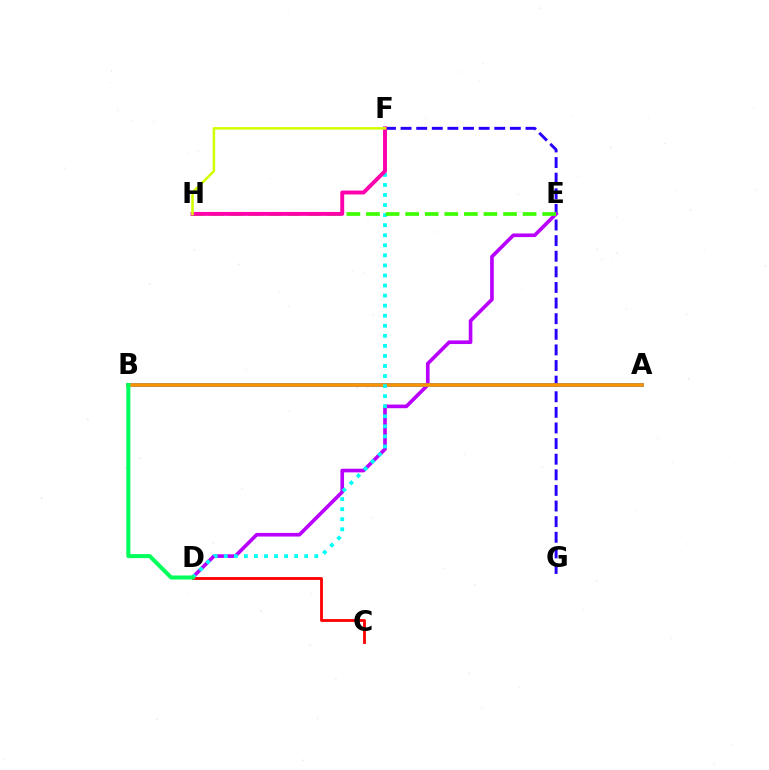{('F', 'G'): [{'color': '#2500ff', 'line_style': 'dashed', 'thickness': 2.12}], ('D', 'E'): [{'color': '#b900ff', 'line_style': 'solid', 'thickness': 2.62}], ('A', 'B'): [{'color': '#0074ff', 'line_style': 'solid', 'thickness': 2.63}, {'color': '#ff9400', 'line_style': 'solid', 'thickness': 2.54}], ('C', 'D'): [{'color': '#ff0000', 'line_style': 'solid', 'thickness': 2.03}], ('D', 'F'): [{'color': '#00fff6', 'line_style': 'dotted', 'thickness': 2.73}], ('E', 'H'): [{'color': '#3dff00', 'line_style': 'dashed', 'thickness': 2.66}], ('F', 'H'): [{'color': '#ff00ac', 'line_style': 'solid', 'thickness': 2.81}, {'color': '#d1ff00', 'line_style': 'solid', 'thickness': 1.82}], ('B', 'D'): [{'color': '#00ff5c', 'line_style': 'solid', 'thickness': 2.91}]}